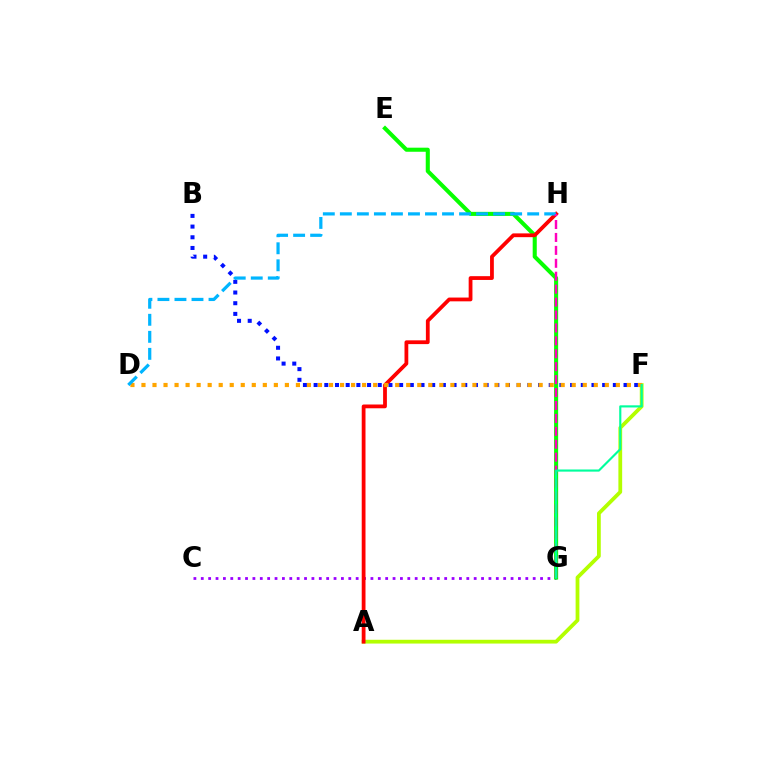{('A', 'F'): [{'color': '#b3ff00', 'line_style': 'solid', 'thickness': 2.72}], ('C', 'G'): [{'color': '#9b00ff', 'line_style': 'dotted', 'thickness': 2.0}], ('B', 'F'): [{'color': '#0010ff', 'line_style': 'dotted', 'thickness': 2.9}], ('E', 'G'): [{'color': '#08ff00', 'line_style': 'solid', 'thickness': 2.93}], ('A', 'H'): [{'color': '#ff0000', 'line_style': 'solid', 'thickness': 2.72}], ('D', 'F'): [{'color': '#ffa500', 'line_style': 'dotted', 'thickness': 3.0}], ('D', 'H'): [{'color': '#00b5ff', 'line_style': 'dashed', 'thickness': 2.31}], ('G', 'H'): [{'color': '#ff00bd', 'line_style': 'dashed', 'thickness': 1.76}], ('F', 'G'): [{'color': '#00ff9d', 'line_style': 'solid', 'thickness': 1.54}]}